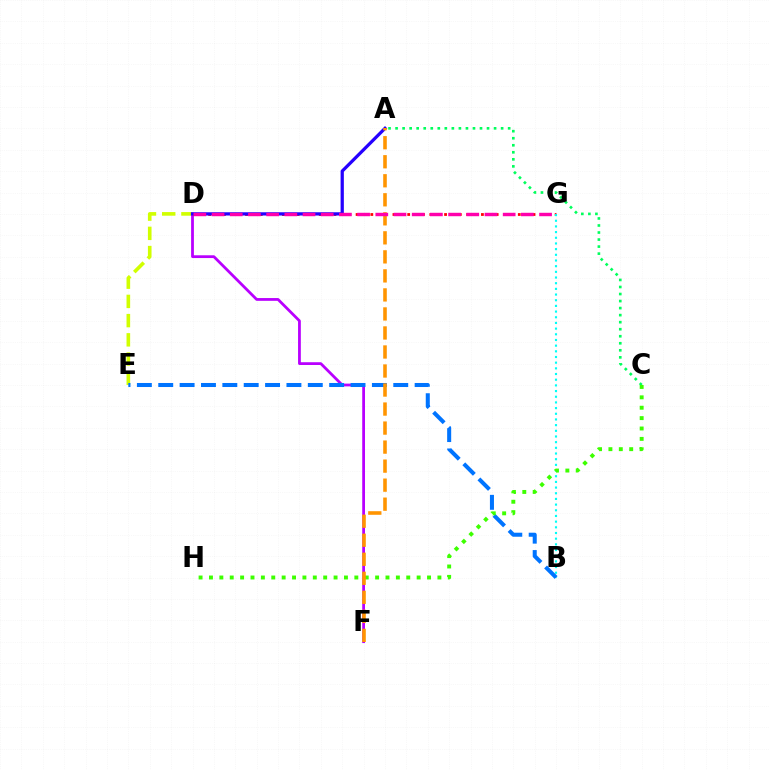{('D', 'E'): [{'color': '#d1ff00', 'line_style': 'dashed', 'thickness': 2.61}], ('D', 'F'): [{'color': '#b900ff', 'line_style': 'solid', 'thickness': 2.0}], ('D', 'G'): [{'color': '#ff0000', 'line_style': 'dotted', 'thickness': 2.0}, {'color': '#ff00ac', 'line_style': 'dashed', 'thickness': 2.47}], ('A', 'D'): [{'color': '#2500ff', 'line_style': 'solid', 'thickness': 2.34}], ('B', 'G'): [{'color': '#00fff6', 'line_style': 'dotted', 'thickness': 1.54}], ('B', 'E'): [{'color': '#0074ff', 'line_style': 'dashed', 'thickness': 2.9}], ('A', 'C'): [{'color': '#00ff5c', 'line_style': 'dotted', 'thickness': 1.91}], ('C', 'H'): [{'color': '#3dff00', 'line_style': 'dotted', 'thickness': 2.82}], ('A', 'F'): [{'color': '#ff9400', 'line_style': 'dashed', 'thickness': 2.58}]}